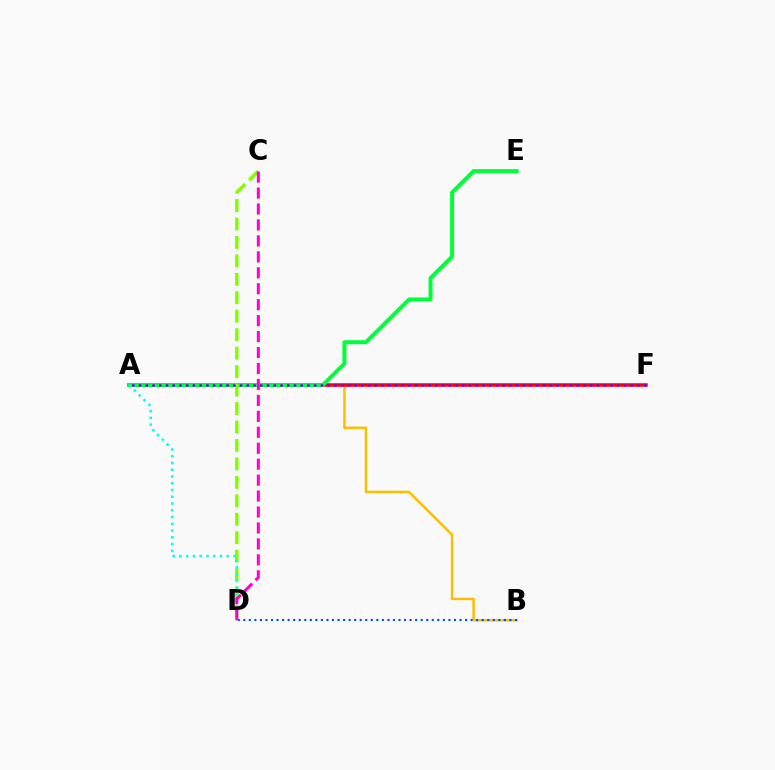{('A', 'B'): [{'color': '#ffbd00', 'line_style': 'solid', 'thickness': 1.79}], ('B', 'D'): [{'color': '#004bff', 'line_style': 'dotted', 'thickness': 1.51}], ('A', 'F'): [{'color': '#ff0000', 'line_style': 'solid', 'thickness': 2.53}, {'color': '#7200ff', 'line_style': 'dotted', 'thickness': 1.83}], ('A', 'E'): [{'color': '#00ff39', 'line_style': 'solid', 'thickness': 2.87}], ('C', 'D'): [{'color': '#84ff00', 'line_style': 'dashed', 'thickness': 2.51}, {'color': '#ff00cf', 'line_style': 'dashed', 'thickness': 2.17}], ('A', 'D'): [{'color': '#00fff6', 'line_style': 'dotted', 'thickness': 1.84}]}